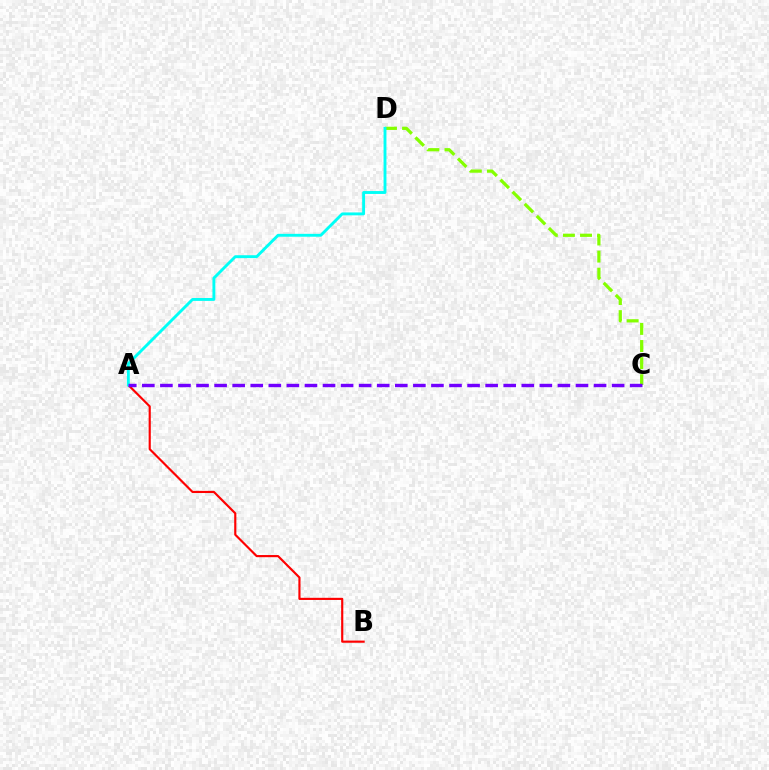{('A', 'B'): [{'color': '#ff0000', 'line_style': 'solid', 'thickness': 1.55}], ('C', 'D'): [{'color': '#84ff00', 'line_style': 'dashed', 'thickness': 2.32}], ('A', 'D'): [{'color': '#00fff6', 'line_style': 'solid', 'thickness': 2.08}], ('A', 'C'): [{'color': '#7200ff', 'line_style': 'dashed', 'thickness': 2.45}]}